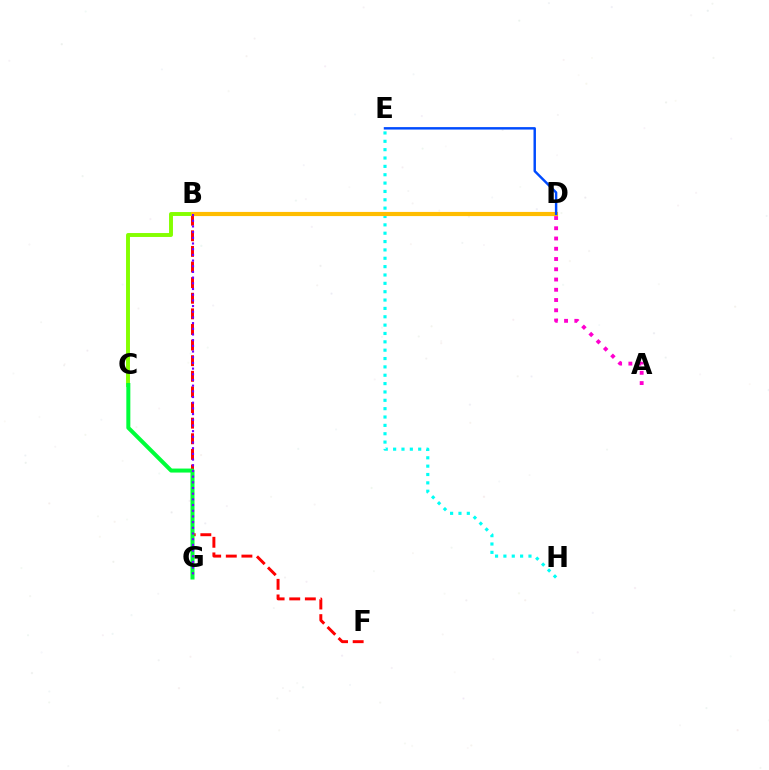{('B', 'C'): [{'color': '#84ff00', 'line_style': 'solid', 'thickness': 2.82}], ('E', 'H'): [{'color': '#00fff6', 'line_style': 'dotted', 'thickness': 2.27}], ('A', 'D'): [{'color': '#ff00cf', 'line_style': 'dotted', 'thickness': 2.79}], ('B', 'F'): [{'color': '#ff0000', 'line_style': 'dashed', 'thickness': 2.12}], ('B', 'D'): [{'color': '#ffbd00', 'line_style': 'solid', 'thickness': 2.99}], ('C', 'G'): [{'color': '#00ff39', 'line_style': 'solid', 'thickness': 2.88}], ('D', 'E'): [{'color': '#004bff', 'line_style': 'solid', 'thickness': 1.76}], ('B', 'G'): [{'color': '#7200ff', 'line_style': 'dotted', 'thickness': 1.54}]}